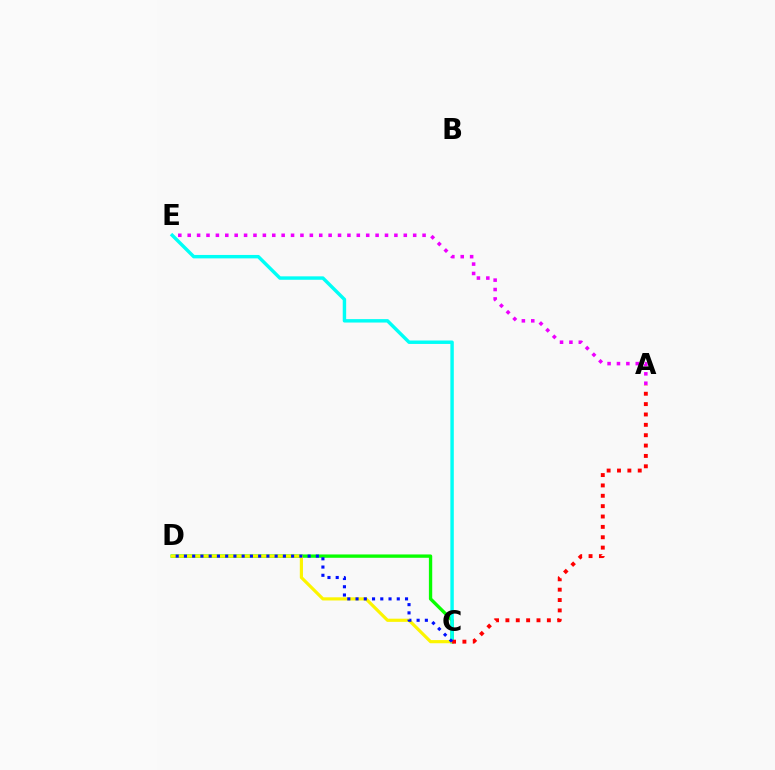{('C', 'D'): [{'color': '#08ff00', 'line_style': 'solid', 'thickness': 2.4}, {'color': '#fcf500', 'line_style': 'solid', 'thickness': 2.28}, {'color': '#0010ff', 'line_style': 'dotted', 'thickness': 2.24}], ('C', 'E'): [{'color': '#00fff6', 'line_style': 'solid', 'thickness': 2.47}], ('A', 'C'): [{'color': '#ff0000', 'line_style': 'dotted', 'thickness': 2.82}], ('A', 'E'): [{'color': '#ee00ff', 'line_style': 'dotted', 'thickness': 2.55}]}